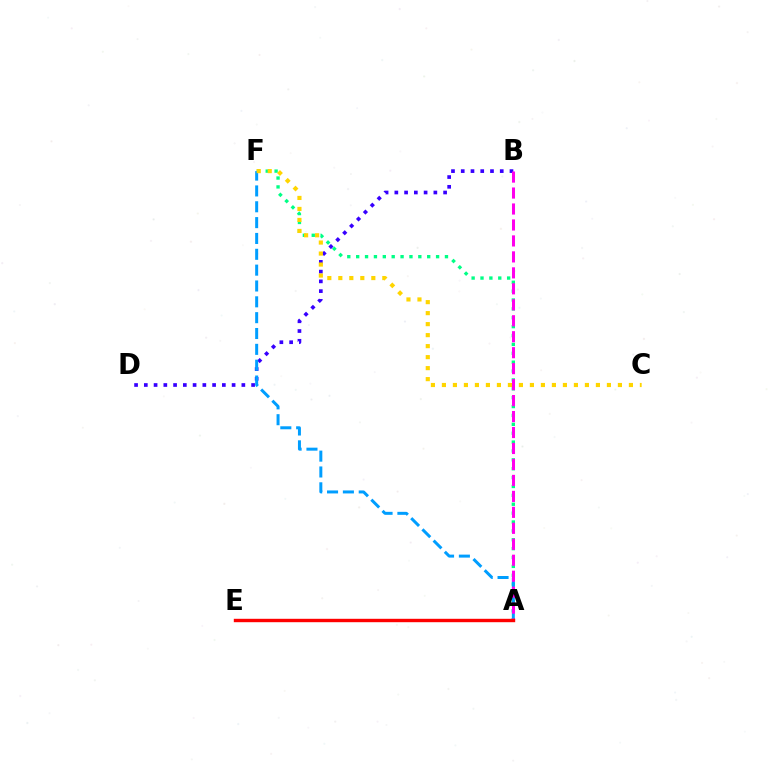{('B', 'D'): [{'color': '#3700ff', 'line_style': 'dotted', 'thickness': 2.65}], ('A', 'F'): [{'color': '#00ff86', 'line_style': 'dotted', 'thickness': 2.41}, {'color': '#009eff', 'line_style': 'dashed', 'thickness': 2.15}], ('A', 'B'): [{'color': '#ff00ed', 'line_style': 'dashed', 'thickness': 2.17}], ('C', 'F'): [{'color': '#ffd500', 'line_style': 'dotted', 'thickness': 2.99}], ('A', 'E'): [{'color': '#4fff00', 'line_style': 'solid', 'thickness': 2.15}, {'color': '#ff0000', 'line_style': 'solid', 'thickness': 2.45}]}